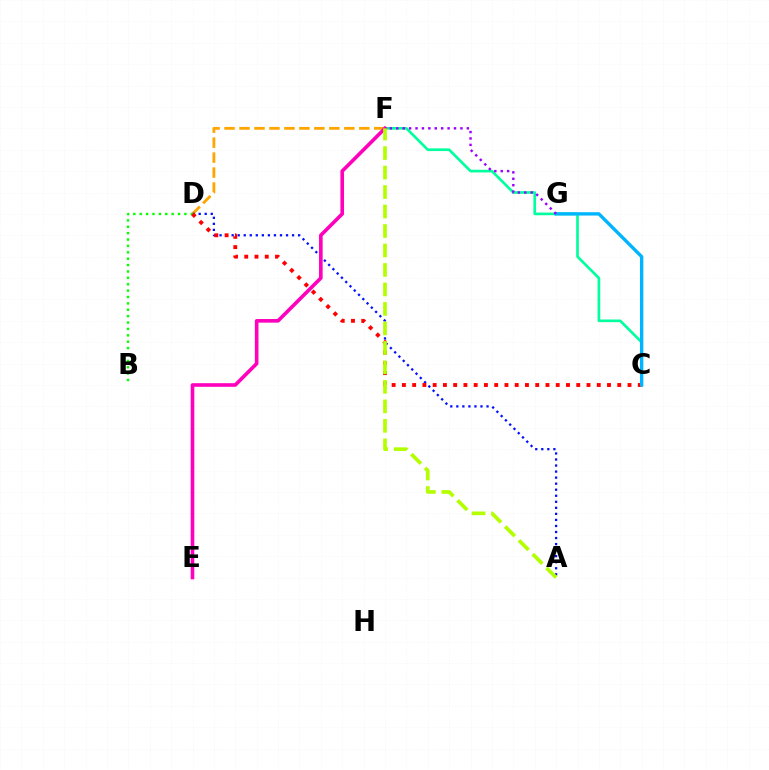{('D', 'F'): [{'color': '#ffa500', 'line_style': 'dashed', 'thickness': 2.03}], ('A', 'D'): [{'color': '#0010ff', 'line_style': 'dotted', 'thickness': 1.64}], ('C', 'F'): [{'color': '#00ff9d', 'line_style': 'solid', 'thickness': 1.92}], ('B', 'D'): [{'color': '#08ff00', 'line_style': 'dotted', 'thickness': 1.73}], ('C', 'D'): [{'color': '#ff0000', 'line_style': 'dotted', 'thickness': 2.79}], ('C', 'G'): [{'color': '#00b5ff', 'line_style': 'solid', 'thickness': 2.41}], ('E', 'F'): [{'color': '#ff00bd', 'line_style': 'solid', 'thickness': 2.61}], ('F', 'G'): [{'color': '#9b00ff', 'line_style': 'dotted', 'thickness': 1.74}], ('A', 'F'): [{'color': '#b3ff00', 'line_style': 'dashed', 'thickness': 2.65}]}